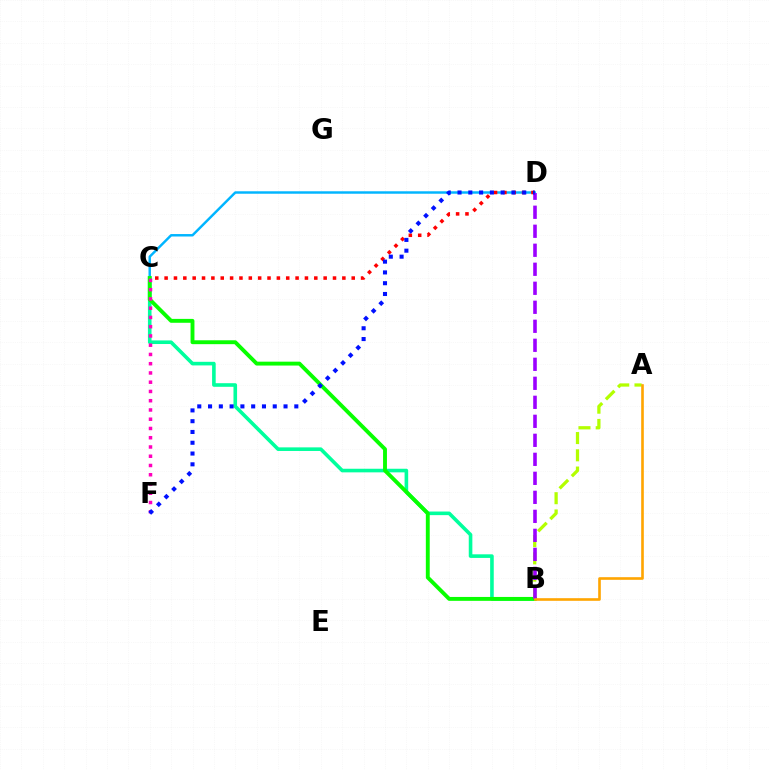{('C', 'D'): [{'color': '#00b5ff', 'line_style': 'solid', 'thickness': 1.77}, {'color': '#ff0000', 'line_style': 'dotted', 'thickness': 2.54}], ('B', 'C'): [{'color': '#00ff9d', 'line_style': 'solid', 'thickness': 2.59}, {'color': '#08ff00', 'line_style': 'solid', 'thickness': 2.8}], ('A', 'B'): [{'color': '#b3ff00', 'line_style': 'dashed', 'thickness': 2.34}, {'color': '#ffa500', 'line_style': 'solid', 'thickness': 1.89}], ('B', 'D'): [{'color': '#9b00ff', 'line_style': 'dashed', 'thickness': 2.58}], ('C', 'F'): [{'color': '#ff00bd', 'line_style': 'dotted', 'thickness': 2.51}], ('D', 'F'): [{'color': '#0010ff', 'line_style': 'dotted', 'thickness': 2.93}]}